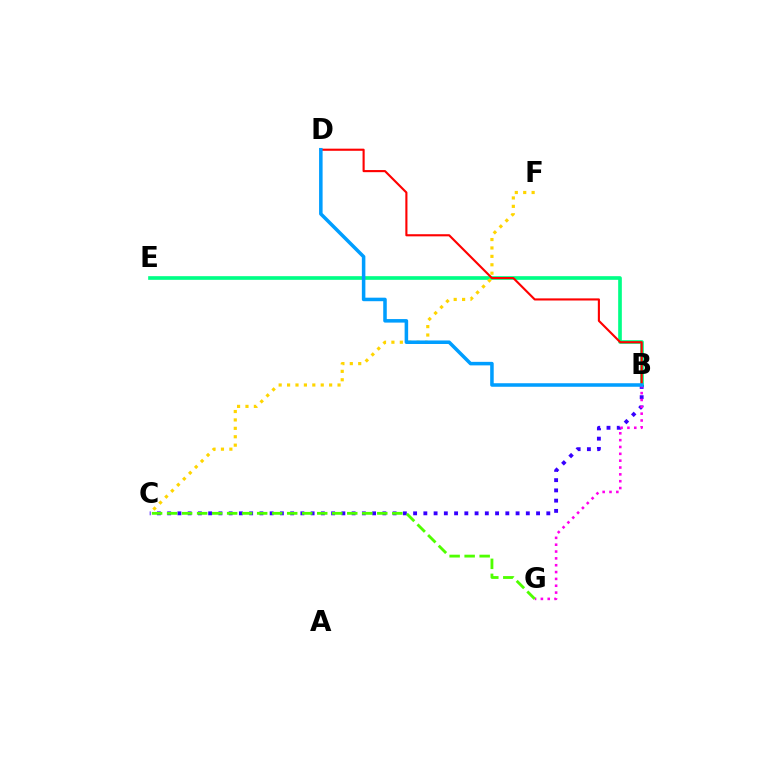{('B', 'E'): [{'color': '#00ff86', 'line_style': 'solid', 'thickness': 2.64}], ('B', 'D'): [{'color': '#ff0000', 'line_style': 'solid', 'thickness': 1.53}, {'color': '#009eff', 'line_style': 'solid', 'thickness': 2.54}], ('C', 'F'): [{'color': '#ffd500', 'line_style': 'dotted', 'thickness': 2.29}], ('B', 'C'): [{'color': '#3700ff', 'line_style': 'dotted', 'thickness': 2.78}], ('B', 'G'): [{'color': '#ff00ed', 'line_style': 'dotted', 'thickness': 1.86}], ('C', 'G'): [{'color': '#4fff00', 'line_style': 'dashed', 'thickness': 2.04}]}